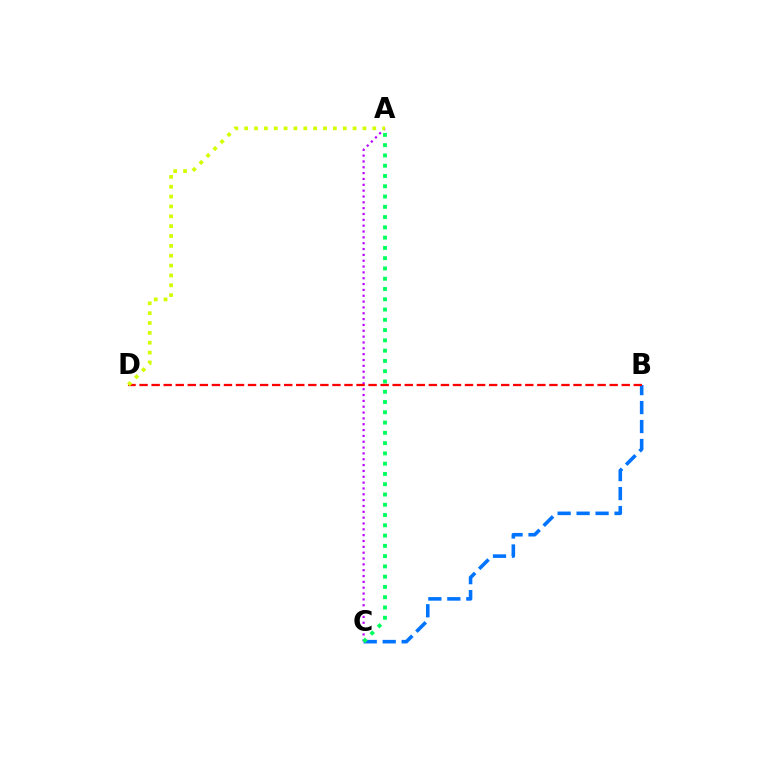{('B', 'C'): [{'color': '#0074ff', 'line_style': 'dashed', 'thickness': 2.58}], ('A', 'C'): [{'color': '#b900ff', 'line_style': 'dotted', 'thickness': 1.59}, {'color': '#00ff5c', 'line_style': 'dotted', 'thickness': 2.79}], ('B', 'D'): [{'color': '#ff0000', 'line_style': 'dashed', 'thickness': 1.64}], ('A', 'D'): [{'color': '#d1ff00', 'line_style': 'dotted', 'thickness': 2.68}]}